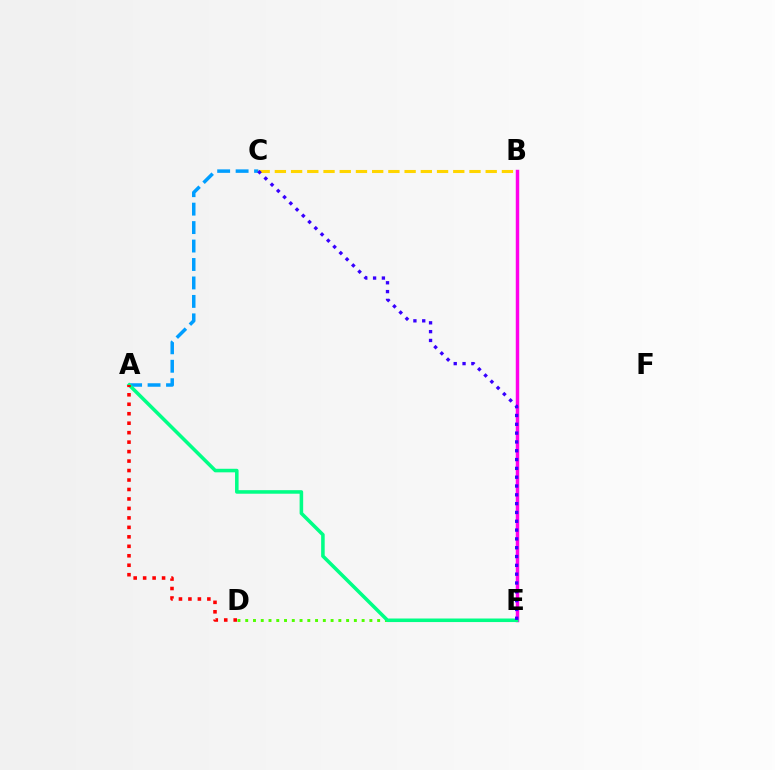{('B', 'E'): [{'color': '#ff00ed', 'line_style': 'solid', 'thickness': 2.49}], ('B', 'C'): [{'color': '#ffd500', 'line_style': 'dashed', 'thickness': 2.2}], ('A', 'C'): [{'color': '#009eff', 'line_style': 'dashed', 'thickness': 2.51}], ('D', 'E'): [{'color': '#4fff00', 'line_style': 'dotted', 'thickness': 2.11}], ('A', 'E'): [{'color': '#00ff86', 'line_style': 'solid', 'thickness': 2.56}], ('C', 'E'): [{'color': '#3700ff', 'line_style': 'dotted', 'thickness': 2.4}], ('A', 'D'): [{'color': '#ff0000', 'line_style': 'dotted', 'thickness': 2.57}]}